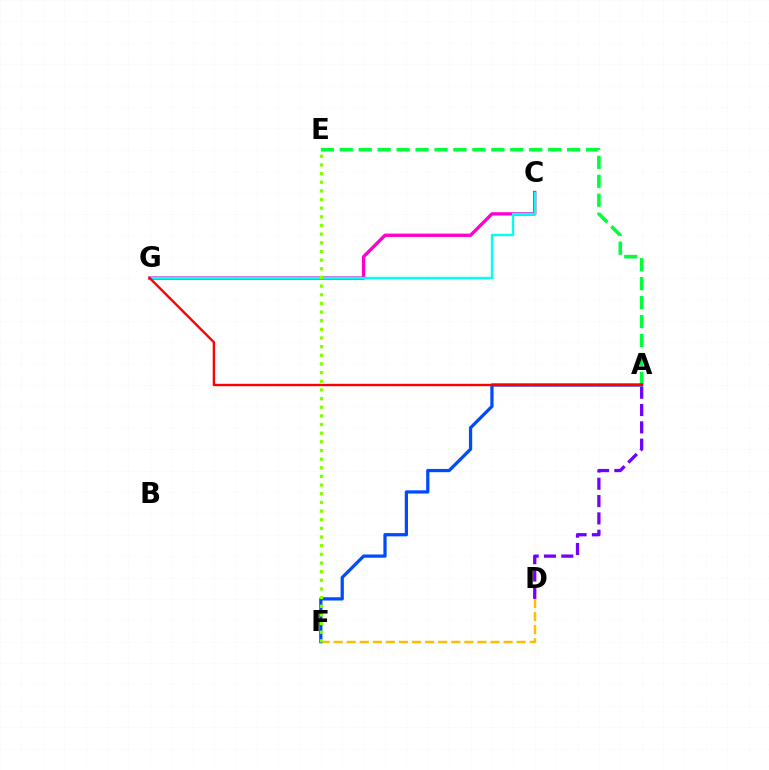{('C', 'G'): [{'color': '#ff00cf', 'line_style': 'solid', 'thickness': 2.4}, {'color': '#00fff6', 'line_style': 'solid', 'thickness': 1.73}], ('A', 'D'): [{'color': '#7200ff', 'line_style': 'dashed', 'thickness': 2.35}], ('D', 'F'): [{'color': '#ffbd00', 'line_style': 'dashed', 'thickness': 1.78}], ('A', 'E'): [{'color': '#00ff39', 'line_style': 'dashed', 'thickness': 2.57}], ('A', 'F'): [{'color': '#004bff', 'line_style': 'solid', 'thickness': 2.34}], ('A', 'G'): [{'color': '#ff0000', 'line_style': 'solid', 'thickness': 1.72}], ('E', 'F'): [{'color': '#84ff00', 'line_style': 'dotted', 'thickness': 2.35}]}